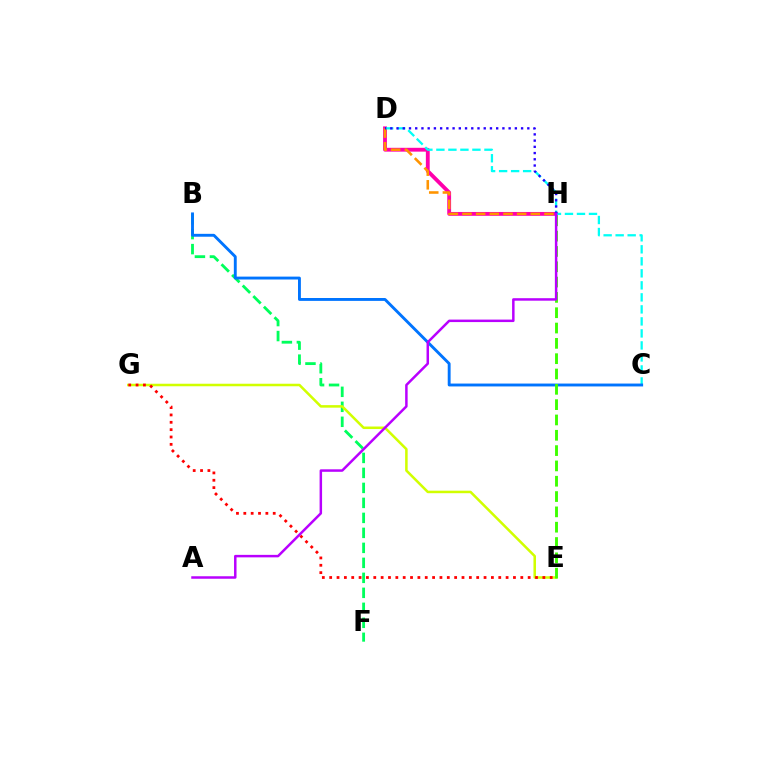{('D', 'H'): [{'color': '#ff00ac', 'line_style': 'solid', 'thickness': 2.76}, {'color': '#ff9400', 'line_style': 'dashed', 'thickness': 1.86}, {'color': '#2500ff', 'line_style': 'dotted', 'thickness': 1.69}], ('C', 'D'): [{'color': '#00fff6', 'line_style': 'dashed', 'thickness': 1.63}], ('B', 'F'): [{'color': '#00ff5c', 'line_style': 'dashed', 'thickness': 2.04}], ('B', 'C'): [{'color': '#0074ff', 'line_style': 'solid', 'thickness': 2.08}], ('E', 'G'): [{'color': '#d1ff00', 'line_style': 'solid', 'thickness': 1.82}, {'color': '#ff0000', 'line_style': 'dotted', 'thickness': 2.0}], ('E', 'H'): [{'color': '#3dff00', 'line_style': 'dashed', 'thickness': 2.08}], ('A', 'H'): [{'color': '#b900ff', 'line_style': 'solid', 'thickness': 1.79}]}